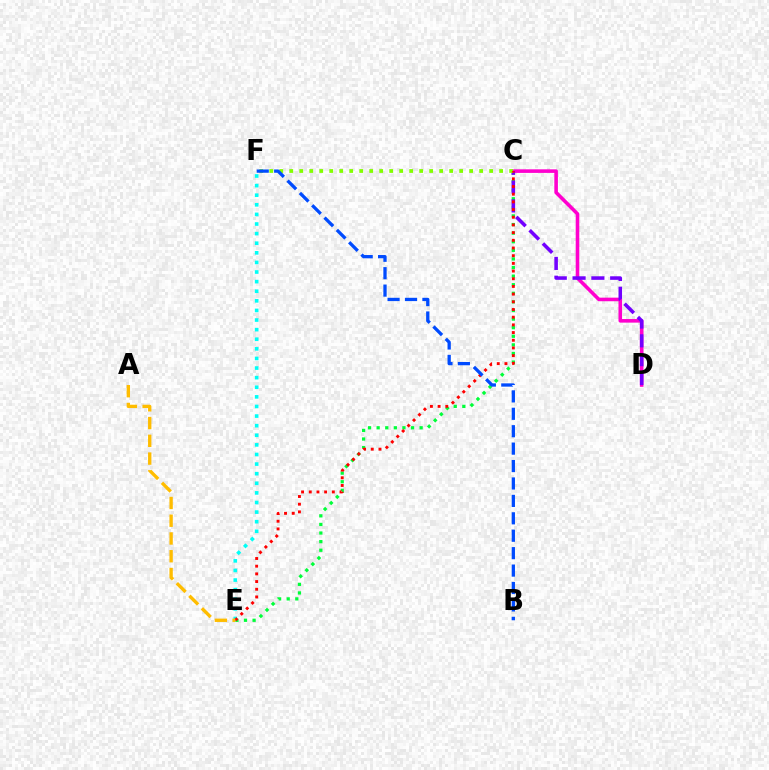{('C', 'D'): [{'color': '#ff00cf', 'line_style': 'solid', 'thickness': 2.58}, {'color': '#7200ff', 'line_style': 'dashed', 'thickness': 2.55}], ('C', 'E'): [{'color': '#00ff39', 'line_style': 'dotted', 'thickness': 2.34}, {'color': '#ff0000', 'line_style': 'dotted', 'thickness': 2.09}], ('E', 'F'): [{'color': '#00fff6', 'line_style': 'dotted', 'thickness': 2.61}], ('C', 'F'): [{'color': '#84ff00', 'line_style': 'dotted', 'thickness': 2.72}], ('B', 'F'): [{'color': '#004bff', 'line_style': 'dashed', 'thickness': 2.37}], ('A', 'E'): [{'color': '#ffbd00', 'line_style': 'dashed', 'thickness': 2.41}]}